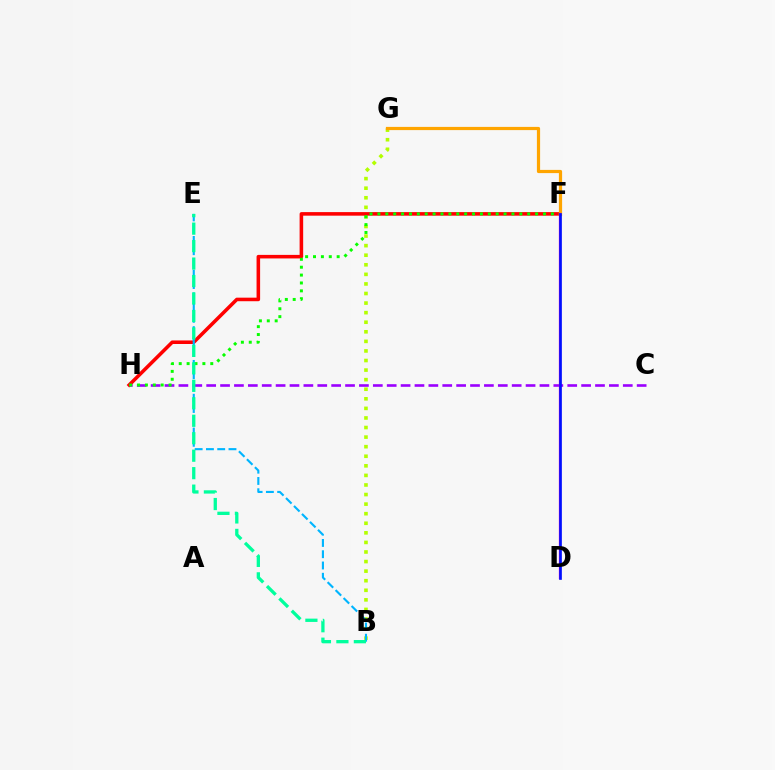{('C', 'H'): [{'color': '#9b00ff', 'line_style': 'dashed', 'thickness': 1.89}], ('B', 'G'): [{'color': '#b3ff00', 'line_style': 'dotted', 'thickness': 2.6}], ('F', 'H'): [{'color': '#ff0000', 'line_style': 'solid', 'thickness': 2.56}, {'color': '#08ff00', 'line_style': 'dotted', 'thickness': 2.14}], ('B', 'E'): [{'color': '#00b5ff', 'line_style': 'dashed', 'thickness': 1.53}, {'color': '#00ff9d', 'line_style': 'dashed', 'thickness': 2.37}], ('F', 'G'): [{'color': '#ffa500', 'line_style': 'solid', 'thickness': 2.31}], ('D', 'F'): [{'color': '#ff00bd', 'line_style': 'solid', 'thickness': 1.65}, {'color': '#0010ff', 'line_style': 'solid', 'thickness': 1.92}]}